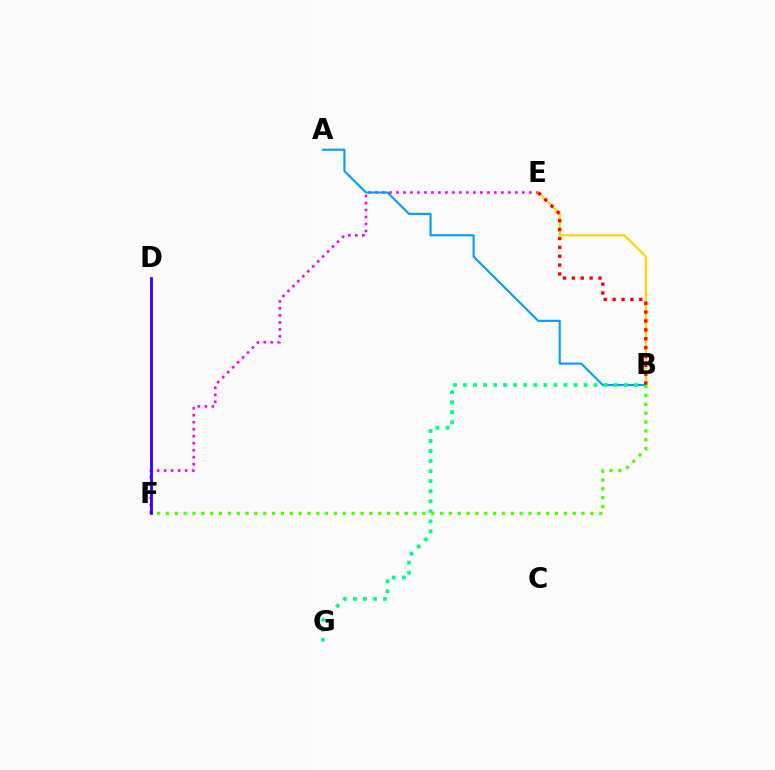{('E', 'F'): [{'color': '#ff00ed', 'line_style': 'dotted', 'thickness': 1.9}], ('A', 'B'): [{'color': '#009eff', 'line_style': 'solid', 'thickness': 1.53}], ('B', 'E'): [{'color': '#ffd500', 'line_style': 'solid', 'thickness': 1.58}, {'color': '#ff0000', 'line_style': 'dotted', 'thickness': 2.41}], ('B', 'G'): [{'color': '#00ff86', 'line_style': 'dotted', 'thickness': 2.73}], ('B', 'F'): [{'color': '#4fff00', 'line_style': 'dotted', 'thickness': 2.4}], ('D', 'F'): [{'color': '#3700ff', 'line_style': 'solid', 'thickness': 2.03}]}